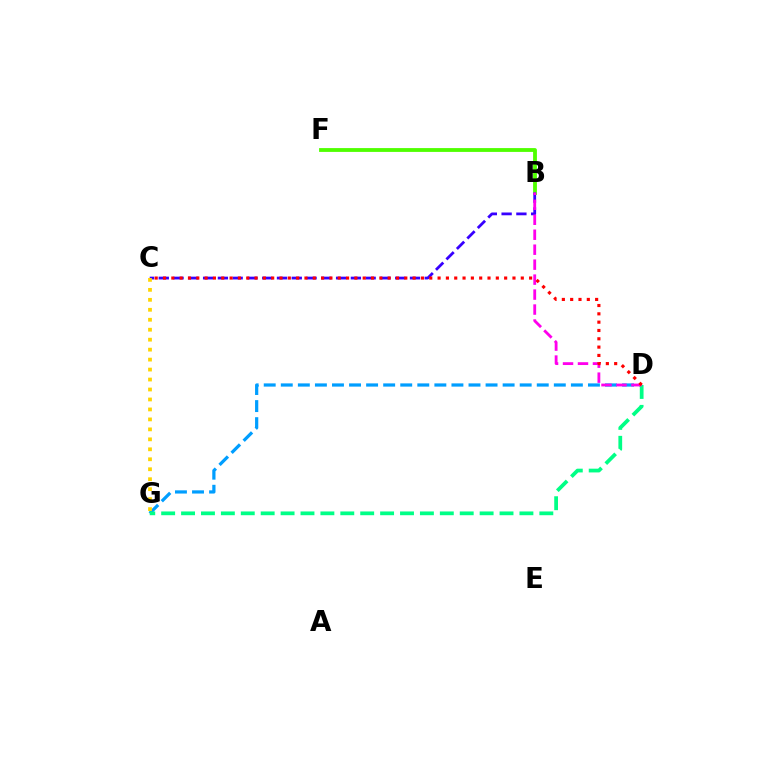{('B', 'F'): [{'color': '#4fff00', 'line_style': 'solid', 'thickness': 2.75}], ('D', 'G'): [{'color': '#009eff', 'line_style': 'dashed', 'thickness': 2.32}, {'color': '#00ff86', 'line_style': 'dashed', 'thickness': 2.7}], ('B', 'C'): [{'color': '#3700ff', 'line_style': 'dashed', 'thickness': 2.01}], ('B', 'D'): [{'color': '#ff00ed', 'line_style': 'dashed', 'thickness': 2.03}], ('C', 'D'): [{'color': '#ff0000', 'line_style': 'dotted', 'thickness': 2.26}], ('C', 'G'): [{'color': '#ffd500', 'line_style': 'dotted', 'thickness': 2.71}]}